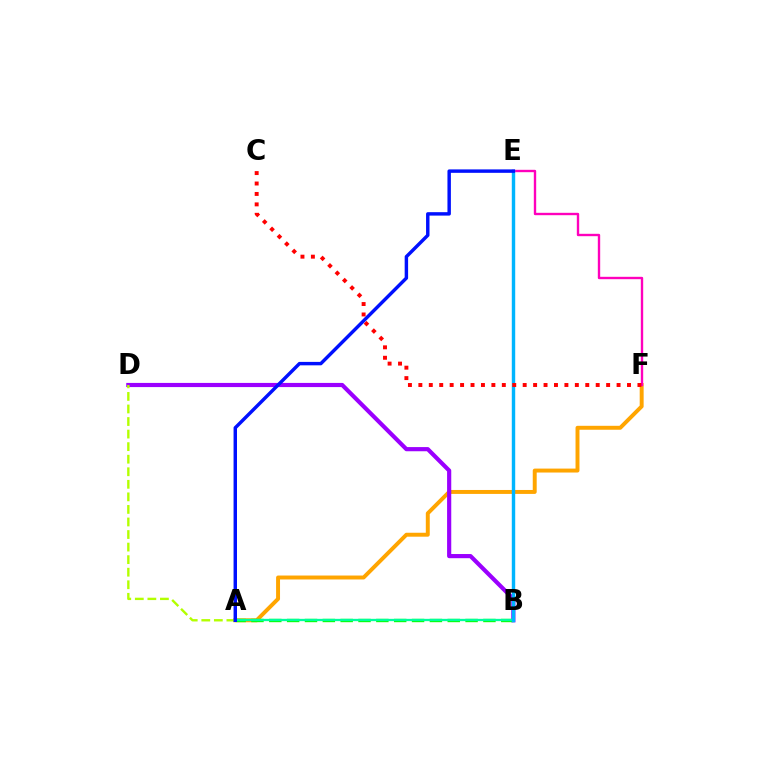{('A', 'F'): [{'color': '#ffa500', 'line_style': 'solid', 'thickness': 2.84}], ('B', 'D'): [{'color': '#9b00ff', 'line_style': 'solid', 'thickness': 3.0}], ('A', 'D'): [{'color': '#b3ff00', 'line_style': 'dashed', 'thickness': 1.71}], ('A', 'B'): [{'color': '#08ff00', 'line_style': 'dashed', 'thickness': 2.42}, {'color': '#00ff9d', 'line_style': 'solid', 'thickness': 1.67}], ('E', 'F'): [{'color': '#ff00bd', 'line_style': 'solid', 'thickness': 1.71}], ('B', 'E'): [{'color': '#00b5ff', 'line_style': 'solid', 'thickness': 2.46}], ('A', 'E'): [{'color': '#0010ff', 'line_style': 'solid', 'thickness': 2.47}], ('C', 'F'): [{'color': '#ff0000', 'line_style': 'dotted', 'thickness': 2.83}]}